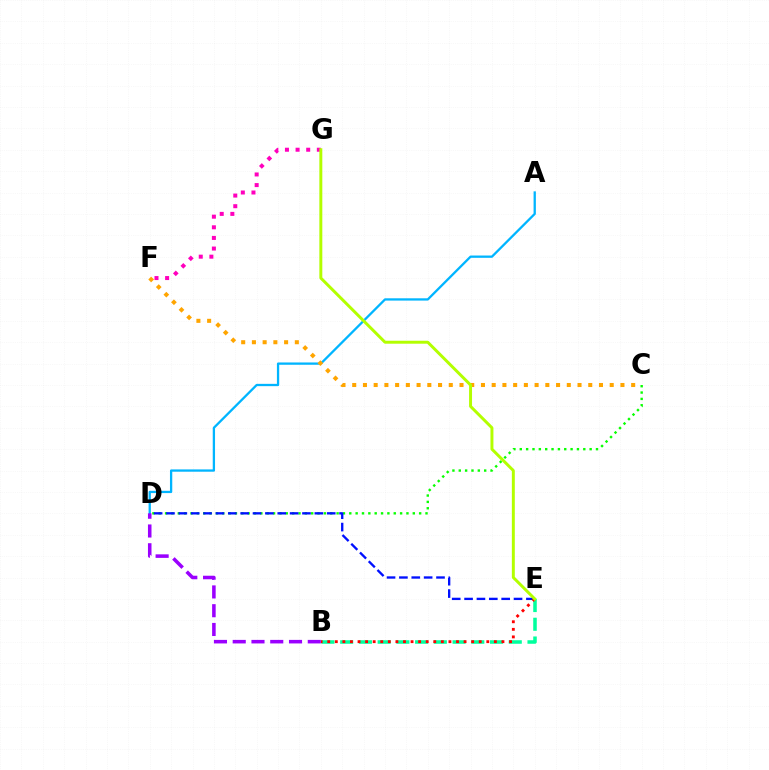{('C', 'D'): [{'color': '#08ff00', 'line_style': 'dotted', 'thickness': 1.73}], ('D', 'E'): [{'color': '#0010ff', 'line_style': 'dashed', 'thickness': 1.68}], ('A', 'D'): [{'color': '#00b5ff', 'line_style': 'solid', 'thickness': 1.65}], ('B', 'E'): [{'color': '#00ff9d', 'line_style': 'dashed', 'thickness': 2.54}, {'color': '#ff0000', 'line_style': 'dotted', 'thickness': 2.06}], ('C', 'F'): [{'color': '#ffa500', 'line_style': 'dotted', 'thickness': 2.92}], ('F', 'G'): [{'color': '#ff00bd', 'line_style': 'dotted', 'thickness': 2.89}], ('E', 'G'): [{'color': '#b3ff00', 'line_style': 'solid', 'thickness': 2.13}], ('B', 'D'): [{'color': '#9b00ff', 'line_style': 'dashed', 'thickness': 2.55}]}